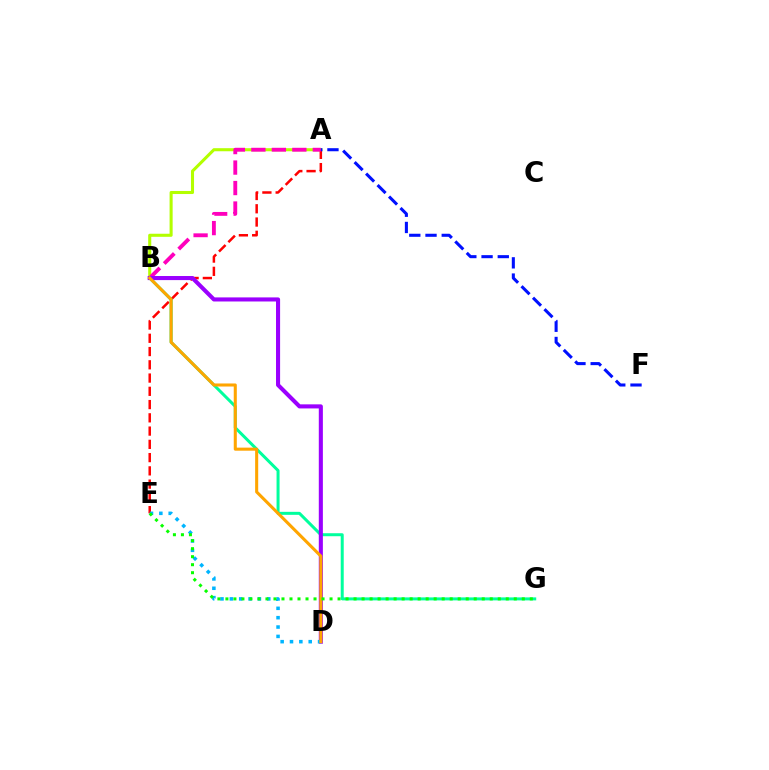{('A', 'B'): [{'color': '#b3ff00', 'line_style': 'solid', 'thickness': 2.2}, {'color': '#ff00bd', 'line_style': 'dashed', 'thickness': 2.78}], ('A', 'E'): [{'color': '#ff0000', 'line_style': 'dashed', 'thickness': 1.8}], ('B', 'G'): [{'color': '#00ff9d', 'line_style': 'solid', 'thickness': 2.16}], ('B', 'D'): [{'color': '#9b00ff', 'line_style': 'solid', 'thickness': 2.94}, {'color': '#ffa500', 'line_style': 'solid', 'thickness': 2.21}], ('A', 'F'): [{'color': '#0010ff', 'line_style': 'dashed', 'thickness': 2.2}], ('D', 'E'): [{'color': '#00b5ff', 'line_style': 'dotted', 'thickness': 2.54}], ('E', 'G'): [{'color': '#08ff00', 'line_style': 'dotted', 'thickness': 2.18}]}